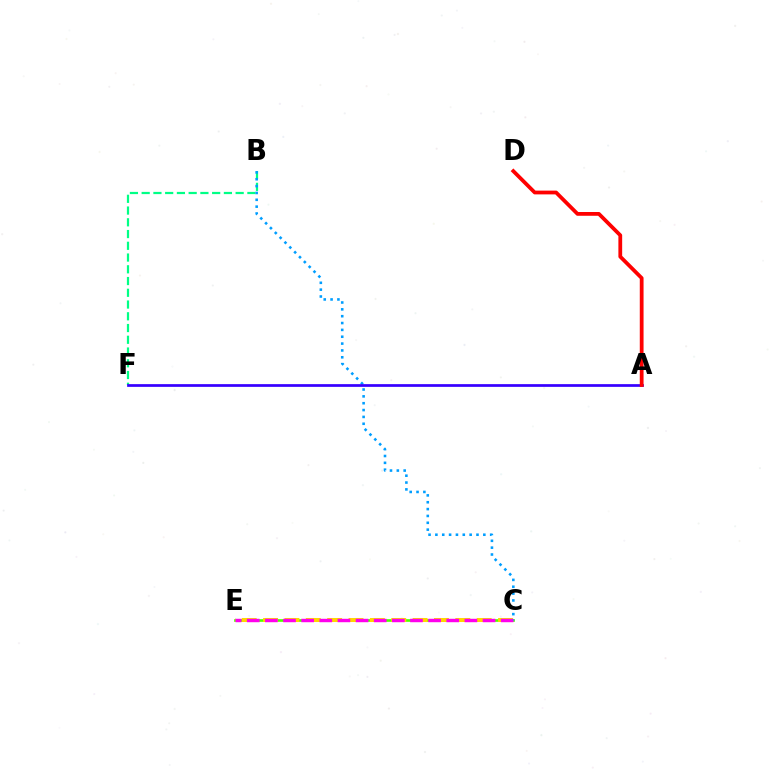{('B', 'F'): [{'color': '#00ff86', 'line_style': 'dashed', 'thickness': 1.6}], ('C', 'E'): [{'color': '#4fff00', 'line_style': 'solid', 'thickness': 1.92}, {'color': '#ffd500', 'line_style': 'dashed', 'thickness': 2.9}, {'color': '#ff00ed', 'line_style': 'dashed', 'thickness': 2.46}], ('B', 'C'): [{'color': '#009eff', 'line_style': 'dotted', 'thickness': 1.86}], ('A', 'F'): [{'color': '#3700ff', 'line_style': 'solid', 'thickness': 1.96}], ('A', 'D'): [{'color': '#ff0000', 'line_style': 'solid', 'thickness': 2.72}]}